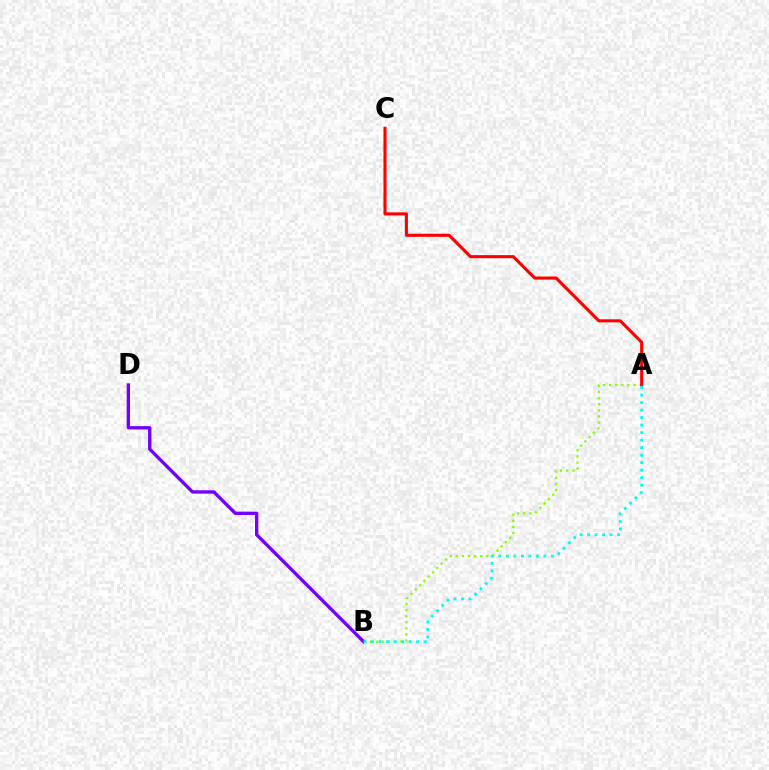{('A', 'B'): [{'color': '#84ff00', 'line_style': 'dotted', 'thickness': 1.66}, {'color': '#00fff6', 'line_style': 'dotted', 'thickness': 2.04}], ('A', 'C'): [{'color': '#ff0000', 'line_style': 'solid', 'thickness': 2.22}], ('B', 'D'): [{'color': '#7200ff', 'line_style': 'solid', 'thickness': 2.41}]}